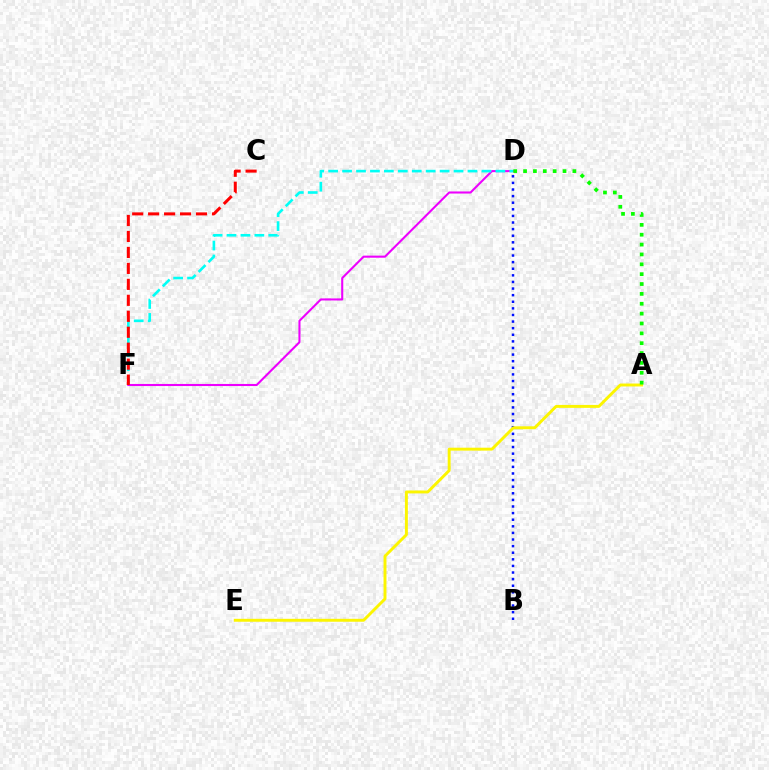{('D', 'F'): [{'color': '#ee00ff', 'line_style': 'solid', 'thickness': 1.5}, {'color': '#00fff6', 'line_style': 'dashed', 'thickness': 1.89}], ('B', 'D'): [{'color': '#0010ff', 'line_style': 'dotted', 'thickness': 1.79}], ('C', 'F'): [{'color': '#ff0000', 'line_style': 'dashed', 'thickness': 2.17}], ('A', 'E'): [{'color': '#fcf500', 'line_style': 'solid', 'thickness': 2.11}], ('A', 'D'): [{'color': '#08ff00', 'line_style': 'dotted', 'thickness': 2.68}]}